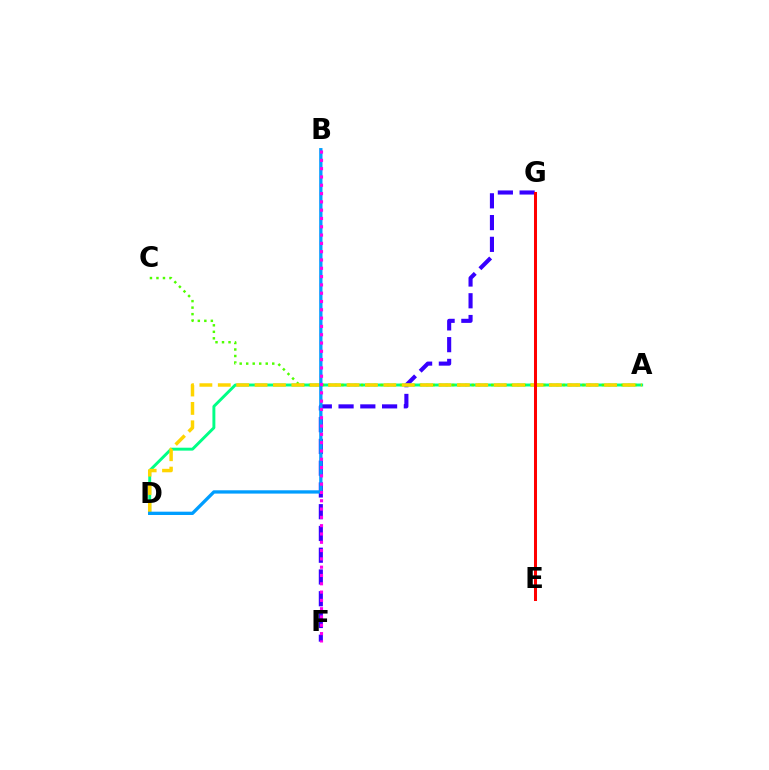{('F', 'G'): [{'color': '#3700ff', 'line_style': 'dashed', 'thickness': 2.96}], ('A', 'D'): [{'color': '#00ff86', 'line_style': 'solid', 'thickness': 2.1}, {'color': '#ffd500', 'line_style': 'dashed', 'thickness': 2.5}], ('A', 'C'): [{'color': '#4fff00', 'line_style': 'dotted', 'thickness': 1.77}], ('B', 'D'): [{'color': '#009eff', 'line_style': 'solid', 'thickness': 2.38}], ('E', 'G'): [{'color': '#ff0000', 'line_style': 'solid', 'thickness': 2.17}], ('B', 'F'): [{'color': '#ff00ed', 'line_style': 'dotted', 'thickness': 2.26}]}